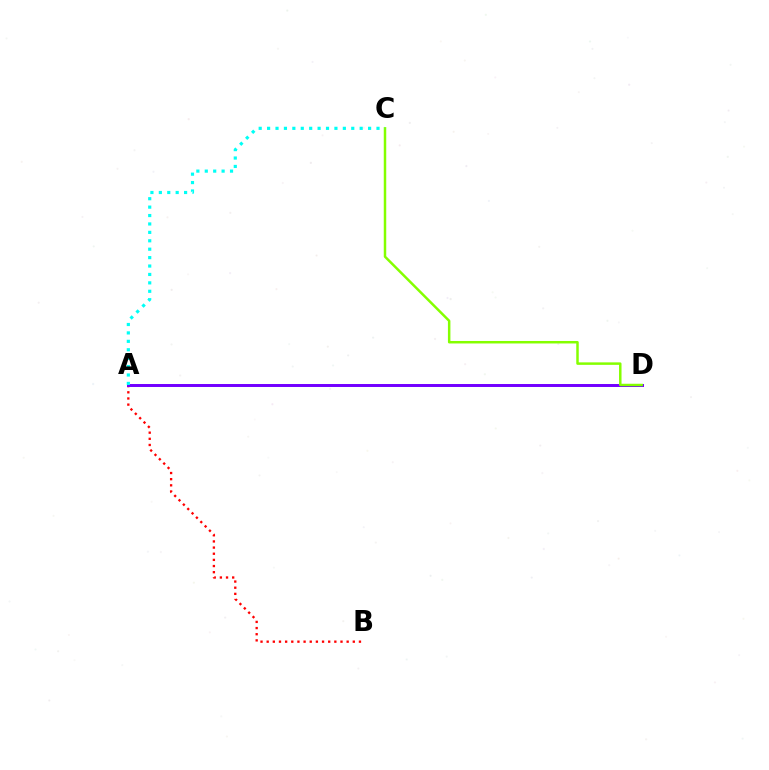{('A', 'B'): [{'color': '#ff0000', 'line_style': 'dotted', 'thickness': 1.67}], ('A', 'D'): [{'color': '#7200ff', 'line_style': 'solid', 'thickness': 2.14}], ('C', 'D'): [{'color': '#84ff00', 'line_style': 'solid', 'thickness': 1.79}], ('A', 'C'): [{'color': '#00fff6', 'line_style': 'dotted', 'thickness': 2.29}]}